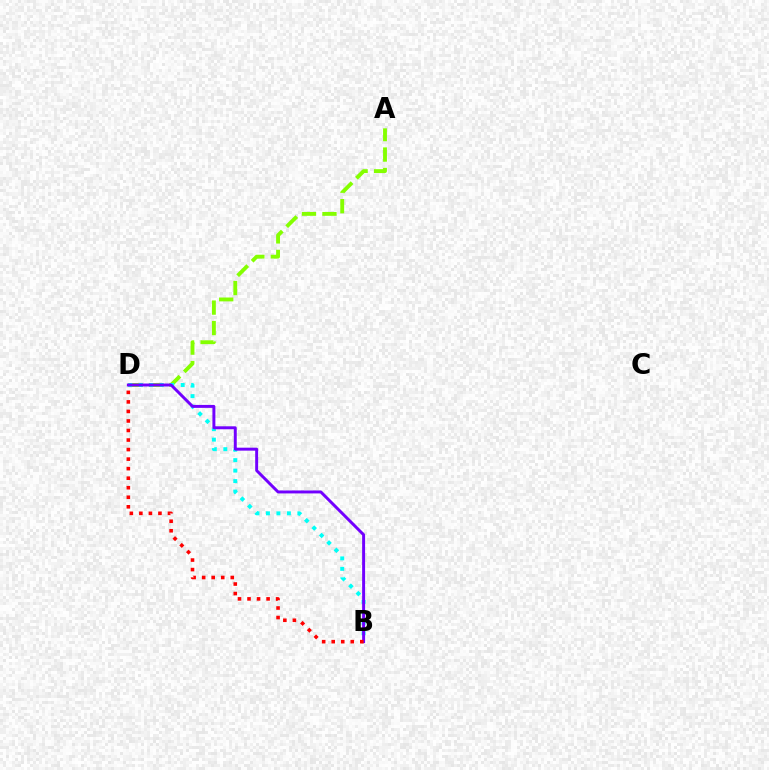{('A', 'D'): [{'color': '#84ff00', 'line_style': 'dashed', 'thickness': 2.78}], ('B', 'D'): [{'color': '#00fff6', 'line_style': 'dotted', 'thickness': 2.85}, {'color': '#7200ff', 'line_style': 'solid', 'thickness': 2.13}, {'color': '#ff0000', 'line_style': 'dotted', 'thickness': 2.59}]}